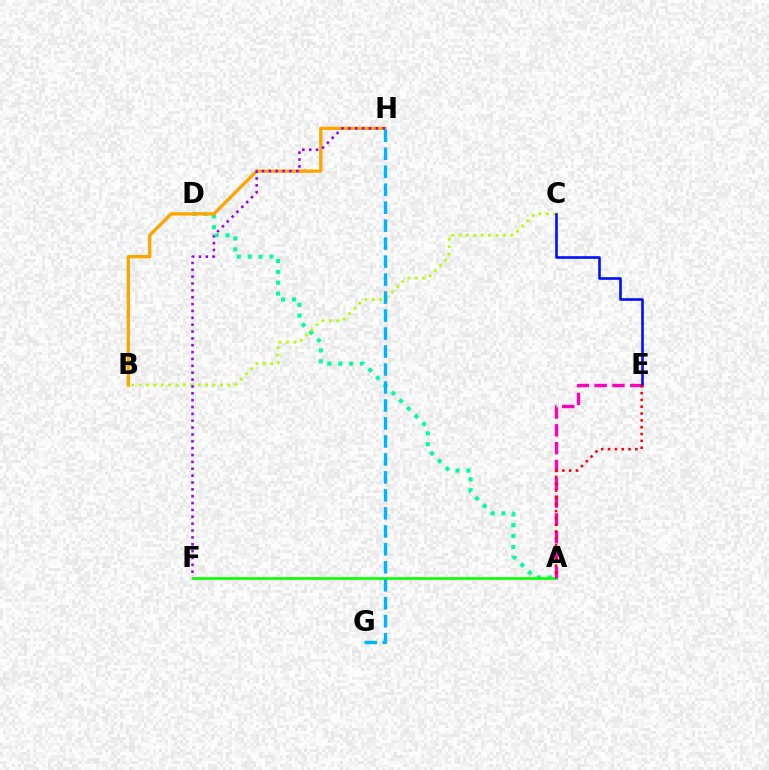{('A', 'D'): [{'color': '#00ff9d', 'line_style': 'dotted', 'thickness': 2.96}], ('A', 'F'): [{'color': '#08ff00', 'line_style': 'solid', 'thickness': 1.91}], ('B', 'C'): [{'color': '#b3ff00', 'line_style': 'dotted', 'thickness': 2.01}], ('B', 'H'): [{'color': '#ffa500', 'line_style': 'solid', 'thickness': 2.4}], ('A', 'E'): [{'color': '#ff00bd', 'line_style': 'dashed', 'thickness': 2.42}, {'color': '#ff0000', 'line_style': 'dotted', 'thickness': 1.85}], ('G', 'H'): [{'color': '#00b5ff', 'line_style': 'dashed', 'thickness': 2.44}], ('F', 'H'): [{'color': '#9b00ff', 'line_style': 'dotted', 'thickness': 1.86}], ('C', 'E'): [{'color': '#0010ff', 'line_style': 'solid', 'thickness': 1.88}]}